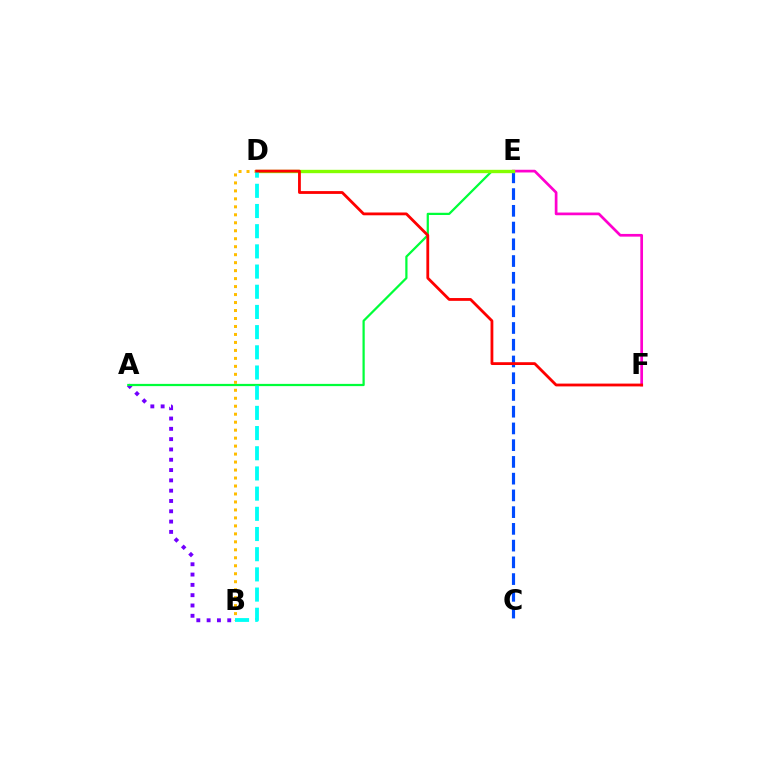{('A', 'B'): [{'color': '#7200ff', 'line_style': 'dotted', 'thickness': 2.8}], ('E', 'F'): [{'color': '#ff00cf', 'line_style': 'solid', 'thickness': 1.95}], ('C', 'E'): [{'color': '#004bff', 'line_style': 'dashed', 'thickness': 2.27}], ('A', 'E'): [{'color': '#00ff39', 'line_style': 'solid', 'thickness': 1.61}], ('D', 'E'): [{'color': '#84ff00', 'line_style': 'solid', 'thickness': 2.42}], ('B', 'D'): [{'color': '#ffbd00', 'line_style': 'dotted', 'thickness': 2.17}, {'color': '#00fff6', 'line_style': 'dashed', 'thickness': 2.74}], ('D', 'F'): [{'color': '#ff0000', 'line_style': 'solid', 'thickness': 2.02}]}